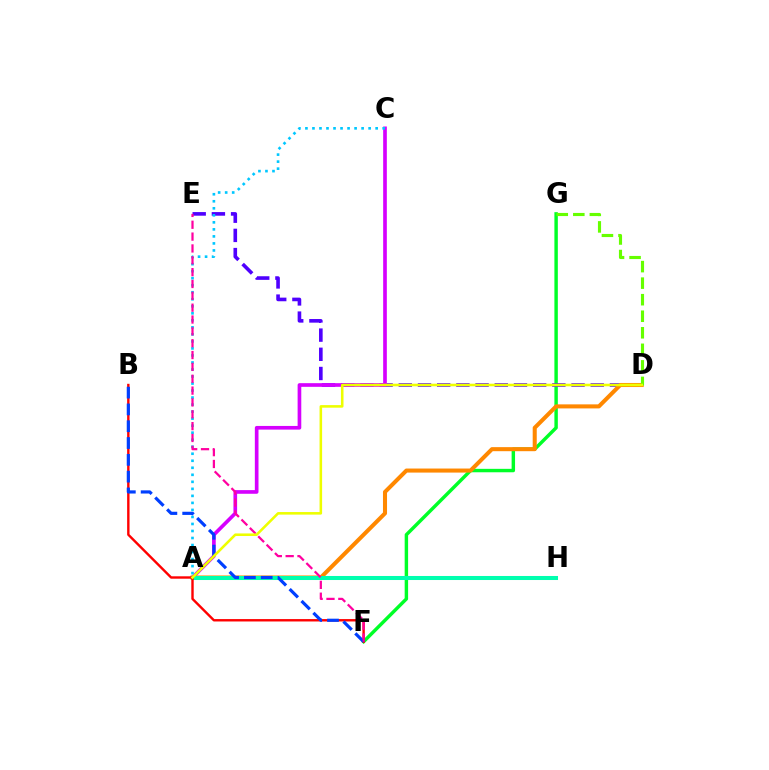{('F', 'G'): [{'color': '#00ff27', 'line_style': 'solid', 'thickness': 2.47}], ('D', 'E'): [{'color': '#4f00ff', 'line_style': 'dashed', 'thickness': 2.61}], ('A', 'C'): [{'color': '#d600ff', 'line_style': 'solid', 'thickness': 2.64}, {'color': '#00c7ff', 'line_style': 'dotted', 'thickness': 1.91}], ('A', 'D'): [{'color': '#ff8800', 'line_style': 'solid', 'thickness': 2.92}, {'color': '#eeff00', 'line_style': 'solid', 'thickness': 1.85}], ('A', 'H'): [{'color': '#00ffaf', 'line_style': 'solid', 'thickness': 2.91}], ('D', 'G'): [{'color': '#66ff00', 'line_style': 'dashed', 'thickness': 2.25}], ('B', 'F'): [{'color': '#ff0000', 'line_style': 'solid', 'thickness': 1.73}, {'color': '#003fff', 'line_style': 'dashed', 'thickness': 2.28}], ('E', 'F'): [{'color': '#ff00a0', 'line_style': 'dashed', 'thickness': 1.61}]}